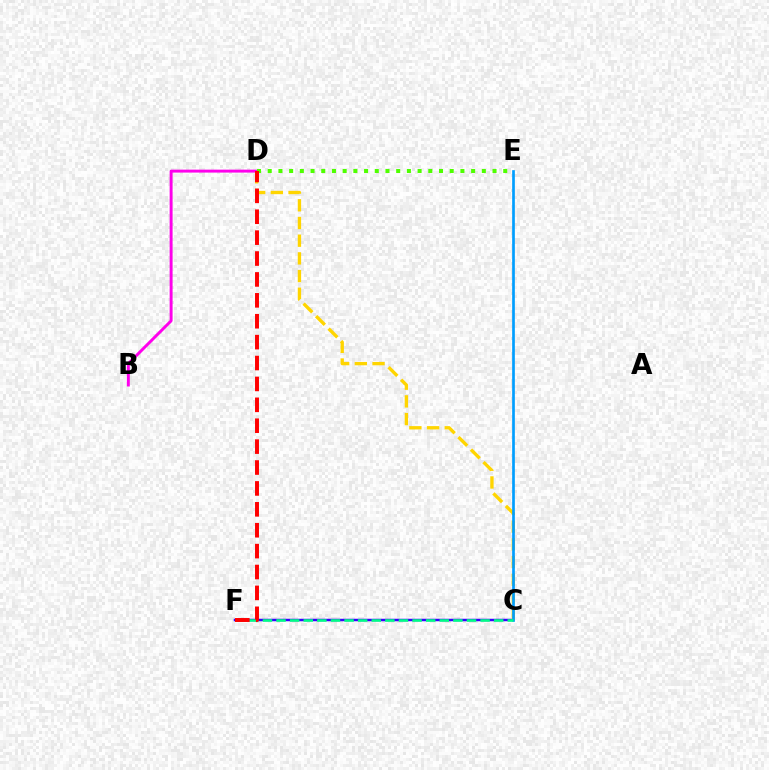{('B', 'D'): [{'color': '#ff00ed', 'line_style': 'solid', 'thickness': 2.12}], ('D', 'E'): [{'color': '#4fff00', 'line_style': 'dotted', 'thickness': 2.91}], ('C', 'F'): [{'color': '#3700ff', 'line_style': 'solid', 'thickness': 1.78}, {'color': '#00ff86', 'line_style': 'dashed', 'thickness': 1.85}], ('C', 'D'): [{'color': '#ffd500', 'line_style': 'dashed', 'thickness': 2.4}], ('C', 'E'): [{'color': '#009eff', 'line_style': 'solid', 'thickness': 1.93}], ('D', 'F'): [{'color': '#ff0000', 'line_style': 'dashed', 'thickness': 2.84}]}